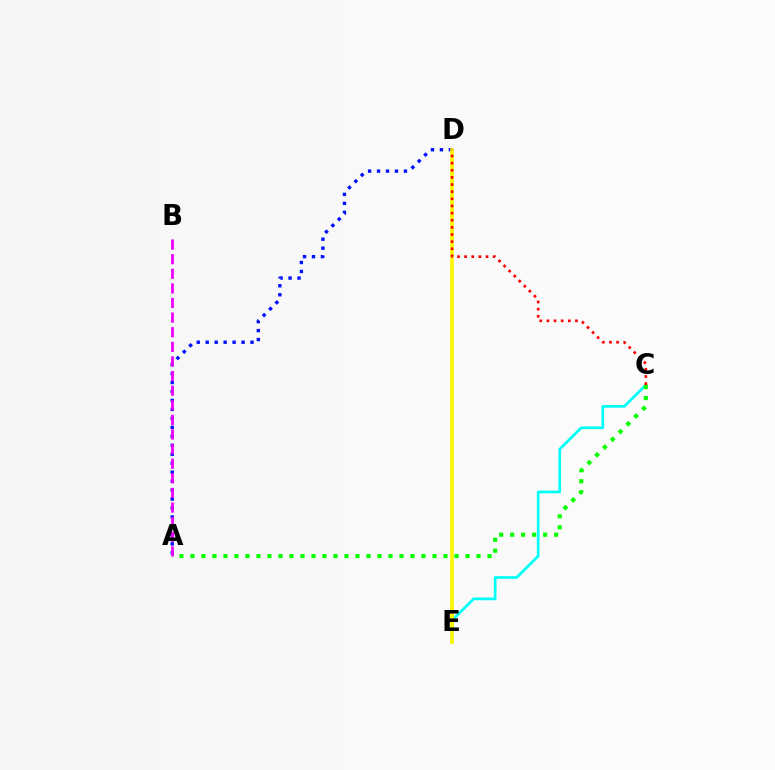{('A', 'D'): [{'color': '#0010ff', 'line_style': 'dotted', 'thickness': 2.44}], ('C', 'E'): [{'color': '#00fff6', 'line_style': 'solid', 'thickness': 1.95}], ('D', 'E'): [{'color': '#fcf500', 'line_style': 'solid', 'thickness': 2.62}], ('A', 'C'): [{'color': '#08ff00', 'line_style': 'dotted', 'thickness': 2.99}], ('A', 'B'): [{'color': '#ee00ff', 'line_style': 'dashed', 'thickness': 1.98}], ('C', 'D'): [{'color': '#ff0000', 'line_style': 'dotted', 'thickness': 1.94}]}